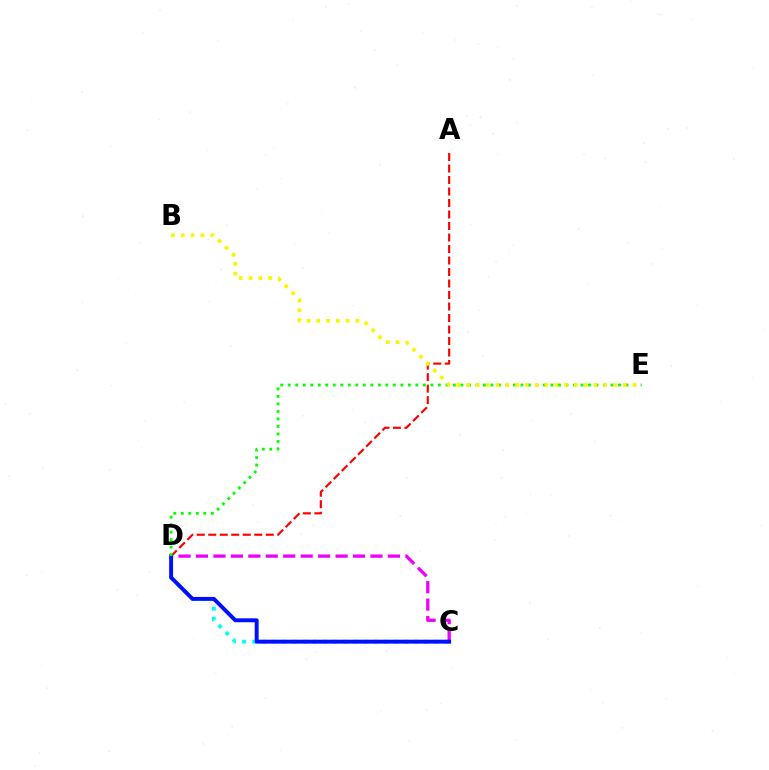{('C', 'D'): [{'color': '#00fff6', 'line_style': 'dotted', 'thickness': 2.75}, {'color': '#ee00ff', 'line_style': 'dashed', 'thickness': 2.37}, {'color': '#0010ff', 'line_style': 'solid', 'thickness': 2.83}], ('A', 'D'): [{'color': '#ff0000', 'line_style': 'dashed', 'thickness': 1.56}], ('D', 'E'): [{'color': '#08ff00', 'line_style': 'dotted', 'thickness': 2.04}], ('B', 'E'): [{'color': '#fcf500', 'line_style': 'dotted', 'thickness': 2.66}]}